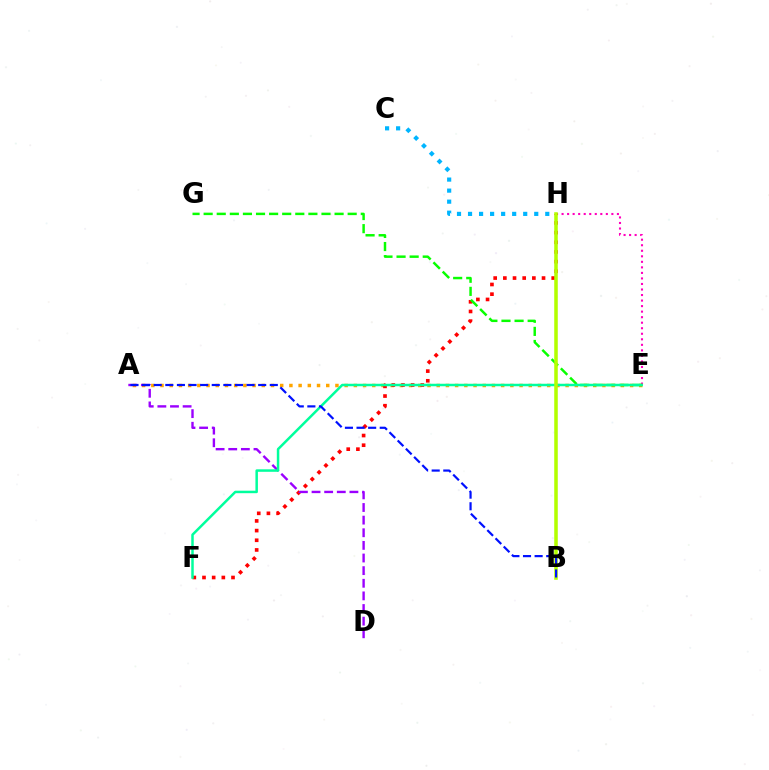{('E', 'H'): [{'color': '#ff00bd', 'line_style': 'dotted', 'thickness': 1.5}], ('A', 'E'): [{'color': '#ffa500', 'line_style': 'dotted', 'thickness': 2.5}], ('F', 'H'): [{'color': '#ff0000', 'line_style': 'dotted', 'thickness': 2.63}], ('A', 'D'): [{'color': '#9b00ff', 'line_style': 'dashed', 'thickness': 1.72}], ('E', 'G'): [{'color': '#08ff00', 'line_style': 'dashed', 'thickness': 1.78}], ('E', 'F'): [{'color': '#00ff9d', 'line_style': 'solid', 'thickness': 1.8}], ('B', 'H'): [{'color': '#b3ff00', 'line_style': 'solid', 'thickness': 2.55}], ('A', 'B'): [{'color': '#0010ff', 'line_style': 'dashed', 'thickness': 1.58}], ('C', 'H'): [{'color': '#00b5ff', 'line_style': 'dotted', 'thickness': 3.0}]}